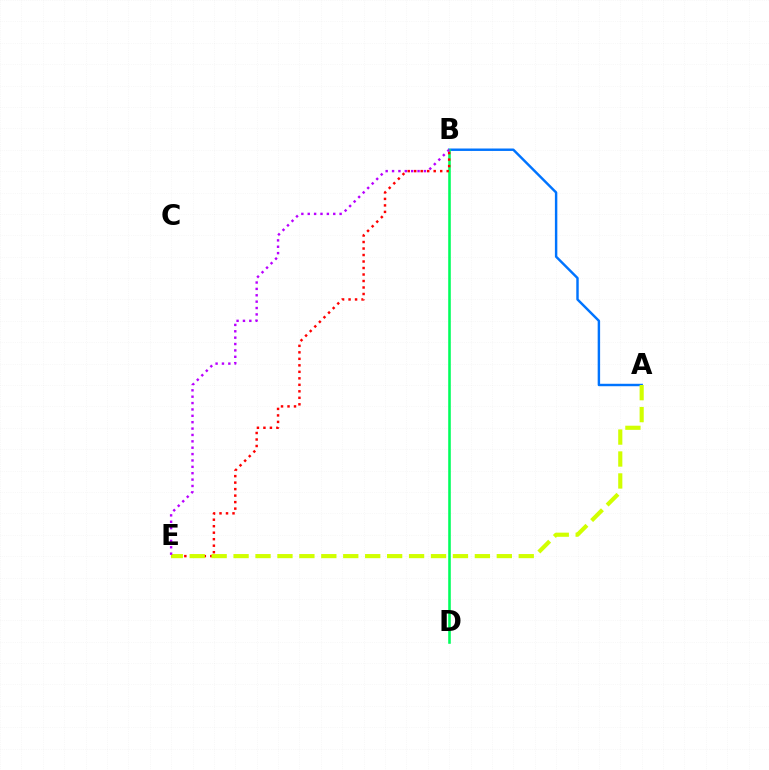{('A', 'B'): [{'color': '#0074ff', 'line_style': 'solid', 'thickness': 1.76}], ('B', 'D'): [{'color': '#00ff5c', 'line_style': 'solid', 'thickness': 1.86}], ('B', 'E'): [{'color': '#ff0000', 'line_style': 'dotted', 'thickness': 1.77}, {'color': '#b900ff', 'line_style': 'dotted', 'thickness': 1.73}], ('A', 'E'): [{'color': '#d1ff00', 'line_style': 'dashed', 'thickness': 2.98}]}